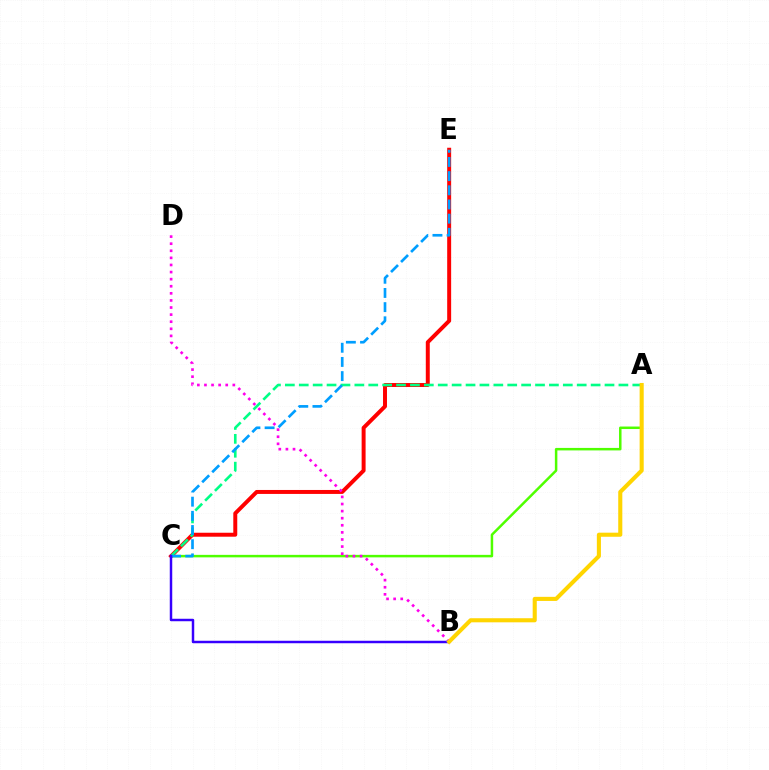{('A', 'C'): [{'color': '#4fff00', 'line_style': 'solid', 'thickness': 1.8}, {'color': '#00ff86', 'line_style': 'dashed', 'thickness': 1.89}], ('C', 'E'): [{'color': '#ff0000', 'line_style': 'solid', 'thickness': 2.85}, {'color': '#009eff', 'line_style': 'dashed', 'thickness': 1.93}], ('B', 'D'): [{'color': '#ff00ed', 'line_style': 'dotted', 'thickness': 1.93}], ('B', 'C'): [{'color': '#3700ff', 'line_style': 'solid', 'thickness': 1.78}], ('A', 'B'): [{'color': '#ffd500', 'line_style': 'solid', 'thickness': 2.94}]}